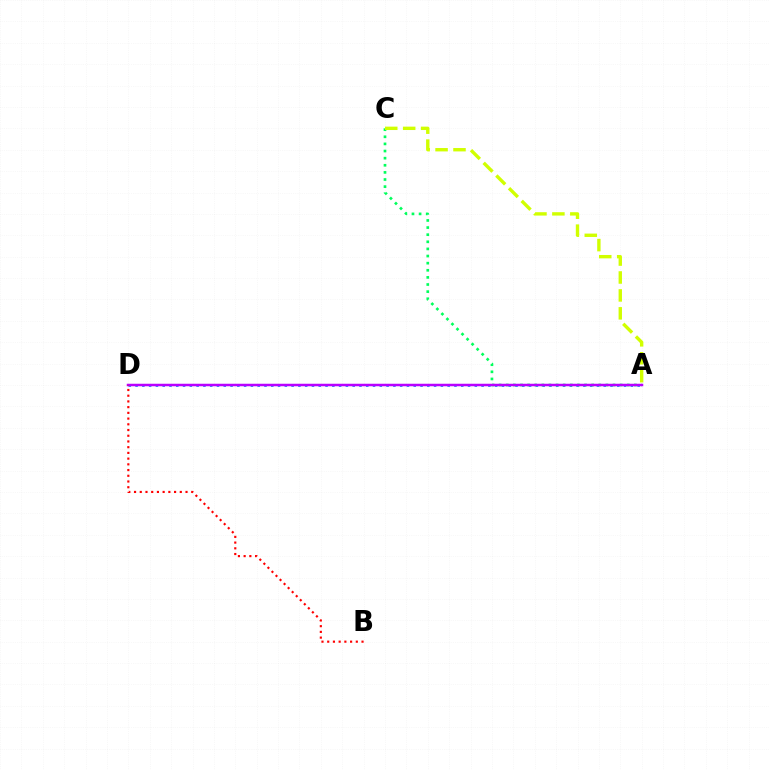{('A', 'D'): [{'color': '#0074ff', 'line_style': 'dotted', 'thickness': 1.84}, {'color': '#b900ff', 'line_style': 'solid', 'thickness': 1.8}], ('A', 'C'): [{'color': '#00ff5c', 'line_style': 'dotted', 'thickness': 1.93}, {'color': '#d1ff00', 'line_style': 'dashed', 'thickness': 2.44}], ('B', 'D'): [{'color': '#ff0000', 'line_style': 'dotted', 'thickness': 1.55}]}